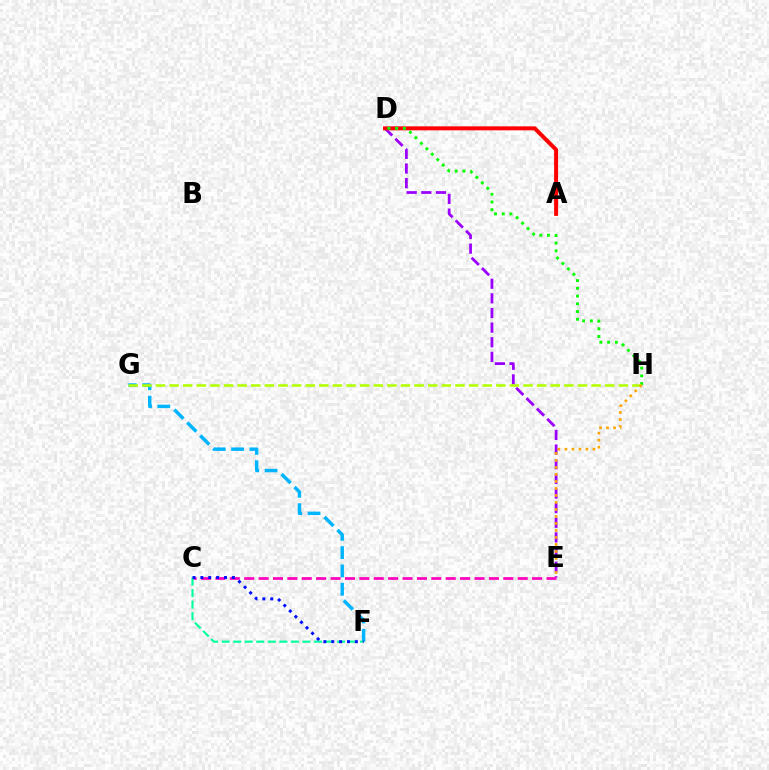{('D', 'E'): [{'color': '#9b00ff', 'line_style': 'dashed', 'thickness': 1.99}], ('A', 'D'): [{'color': '#ff0000', 'line_style': 'solid', 'thickness': 2.86}], ('F', 'G'): [{'color': '#00b5ff', 'line_style': 'dashed', 'thickness': 2.49}], ('C', 'E'): [{'color': '#ff00bd', 'line_style': 'dashed', 'thickness': 1.96}], ('C', 'F'): [{'color': '#00ff9d', 'line_style': 'dashed', 'thickness': 1.57}, {'color': '#0010ff', 'line_style': 'dotted', 'thickness': 2.14}], ('D', 'H'): [{'color': '#08ff00', 'line_style': 'dotted', 'thickness': 2.1}], ('G', 'H'): [{'color': '#b3ff00', 'line_style': 'dashed', 'thickness': 1.85}], ('E', 'H'): [{'color': '#ffa500', 'line_style': 'dotted', 'thickness': 1.9}]}